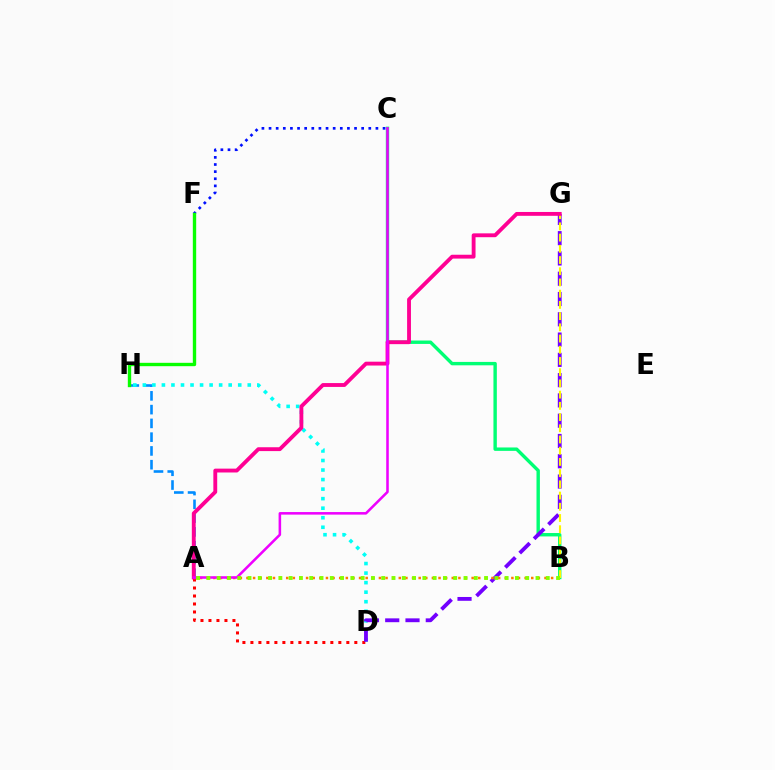{('B', 'C'): [{'color': '#00ff74', 'line_style': 'solid', 'thickness': 2.44}], ('A', 'H'): [{'color': '#008cff', 'line_style': 'dashed', 'thickness': 1.87}], ('D', 'H'): [{'color': '#00fff6', 'line_style': 'dotted', 'thickness': 2.59}], ('A', 'D'): [{'color': '#ff0000', 'line_style': 'dotted', 'thickness': 2.17}], ('C', 'F'): [{'color': '#0010ff', 'line_style': 'dotted', 'thickness': 1.94}], ('D', 'G'): [{'color': '#7200ff', 'line_style': 'dashed', 'thickness': 2.76}], ('B', 'G'): [{'color': '#fcf500', 'line_style': 'dashed', 'thickness': 1.52}], ('F', 'H'): [{'color': '#08ff00', 'line_style': 'solid', 'thickness': 2.42}], ('A', 'B'): [{'color': '#ff7c00', 'line_style': 'dotted', 'thickness': 1.8}, {'color': '#84ff00', 'line_style': 'dotted', 'thickness': 2.79}], ('A', 'G'): [{'color': '#ff0094', 'line_style': 'solid', 'thickness': 2.77}], ('A', 'C'): [{'color': '#ee00ff', 'line_style': 'solid', 'thickness': 1.84}]}